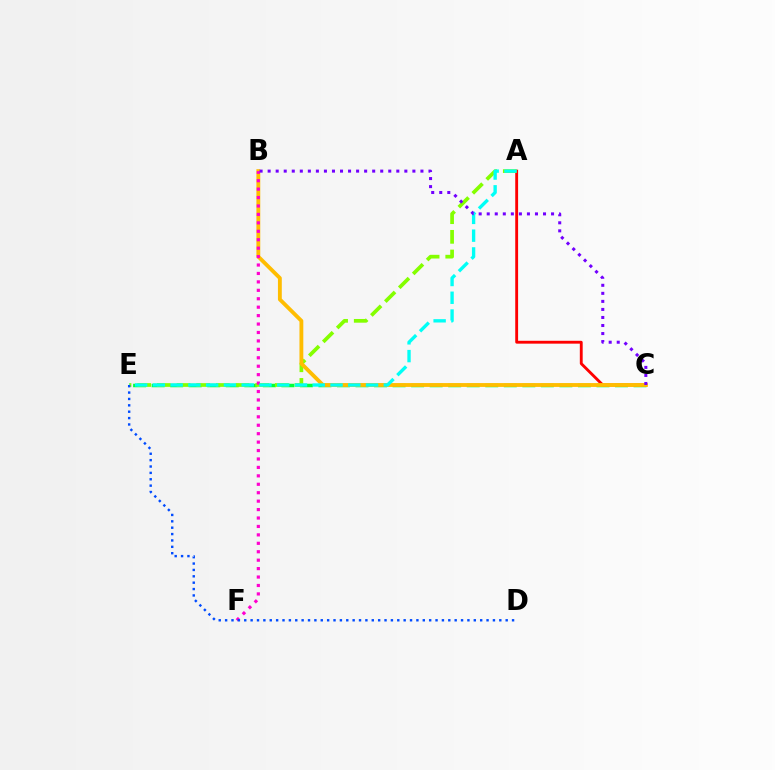{('C', 'E'): [{'color': '#00ff39', 'line_style': 'dashed', 'thickness': 2.52}], ('A', 'C'): [{'color': '#ff0000', 'line_style': 'solid', 'thickness': 2.06}], ('A', 'E'): [{'color': '#84ff00', 'line_style': 'dashed', 'thickness': 2.67}, {'color': '#00fff6', 'line_style': 'dashed', 'thickness': 2.41}], ('B', 'C'): [{'color': '#ffbd00', 'line_style': 'solid', 'thickness': 2.77}, {'color': '#7200ff', 'line_style': 'dotted', 'thickness': 2.18}], ('B', 'F'): [{'color': '#ff00cf', 'line_style': 'dotted', 'thickness': 2.29}], ('D', 'E'): [{'color': '#004bff', 'line_style': 'dotted', 'thickness': 1.73}]}